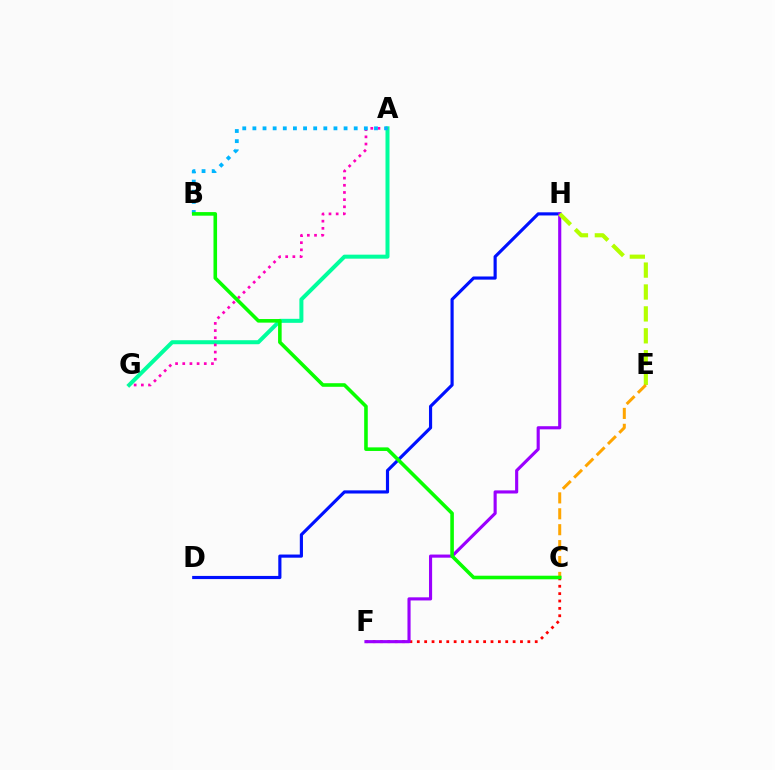{('A', 'G'): [{'color': '#00ff9d', 'line_style': 'solid', 'thickness': 2.89}, {'color': '#ff00bd', 'line_style': 'dotted', 'thickness': 1.95}], ('C', 'F'): [{'color': '#ff0000', 'line_style': 'dotted', 'thickness': 2.0}], ('D', 'H'): [{'color': '#0010ff', 'line_style': 'solid', 'thickness': 2.27}], ('F', 'H'): [{'color': '#9b00ff', 'line_style': 'solid', 'thickness': 2.25}], ('E', 'H'): [{'color': '#b3ff00', 'line_style': 'dashed', 'thickness': 2.98}], ('C', 'E'): [{'color': '#ffa500', 'line_style': 'dashed', 'thickness': 2.16}], ('A', 'B'): [{'color': '#00b5ff', 'line_style': 'dotted', 'thickness': 2.75}], ('B', 'C'): [{'color': '#08ff00', 'line_style': 'solid', 'thickness': 2.58}]}